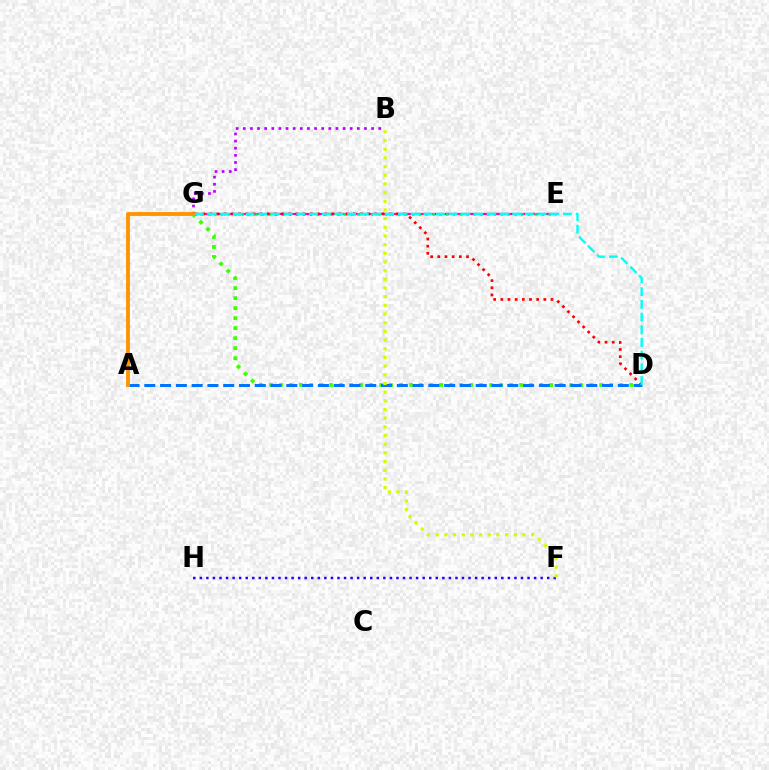{('E', 'G'): [{'color': '#ff00ac', 'line_style': 'solid', 'thickness': 1.61}, {'color': '#00ff5c', 'line_style': 'dotted', 'thickness': 1.85}], ('F', 'H'): [{'color': '#2500ff', 'line_style': 'dotted', 'thickness': 1.78}], ('D', 'G'): [{'color': '#3dff00', 'line_style': 'dotted', 'thickness': 2.72}, {'color': '#ff0000', 'line_style': 'dotted', 'thickness': 1.95}, {'color': '#00fff6', 'line_style': 'dashed', 'thickness': 1.72}], ('A', 'D'): [{'color': '#0074ff', 'line_style': 'dashed', 'thickness': 2.14}], ('B', 'G'): [{'color': '#b900ff', 'line_style': 'dotted', 'thickness': 1.94}], ('A', 'G'): [{'color': '#ff9400', 'line_style': 'solid', 'thickness': 2.77}], ('B', 'F'): [{'color': '#d1ff00', 'line_style': 'dotted', 'thickness': 2.36}]}